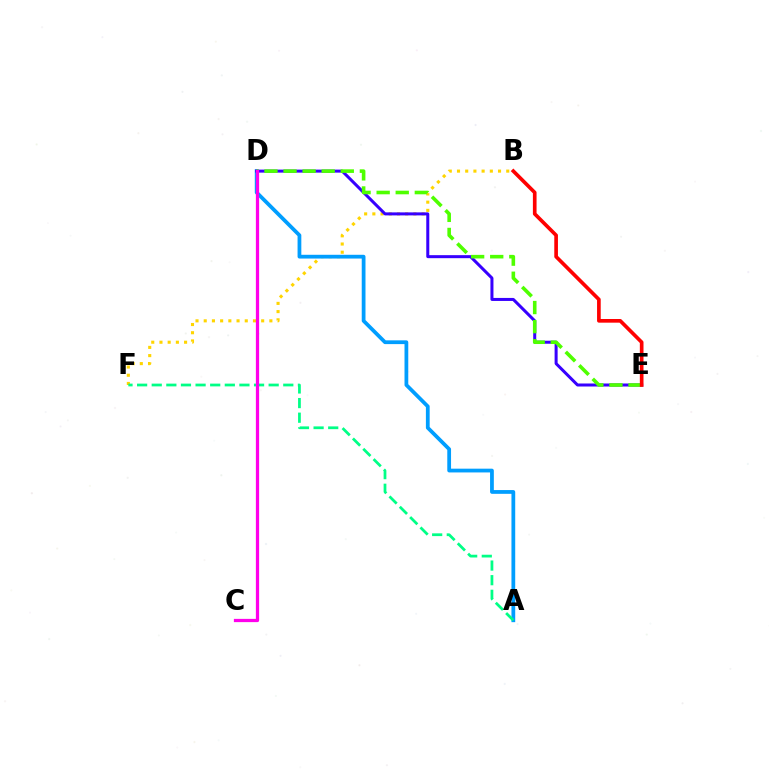{('B', 'F'): [{'color': '#ffd500', 'line_style': 'dotted', 'thickness': 2.23}], ('A', 'D'): [{'color': '#009eff', 'line_style': 'solid', 'thickness': 2.71}], ('D', 'E'): [{'color': '#3700ff', 'line_style': 'solid', 'thickness': 2.17}, {'color': '#4fff00', 'line_style': 'dashed', 'thickness': 2.59}], ('A', 'F'): [{'color': '#00ff86', 'line_style': 'dashed', 'thickness': 1.99}], ('C', 'D'): [{'color': '#ff00ed', 'line_style': 'solid', 'thickness': 2.34}], ('B', 'E'): [{'color': '#ff0000', 'line_style': 'solid', 'thickness': 2.64}]}